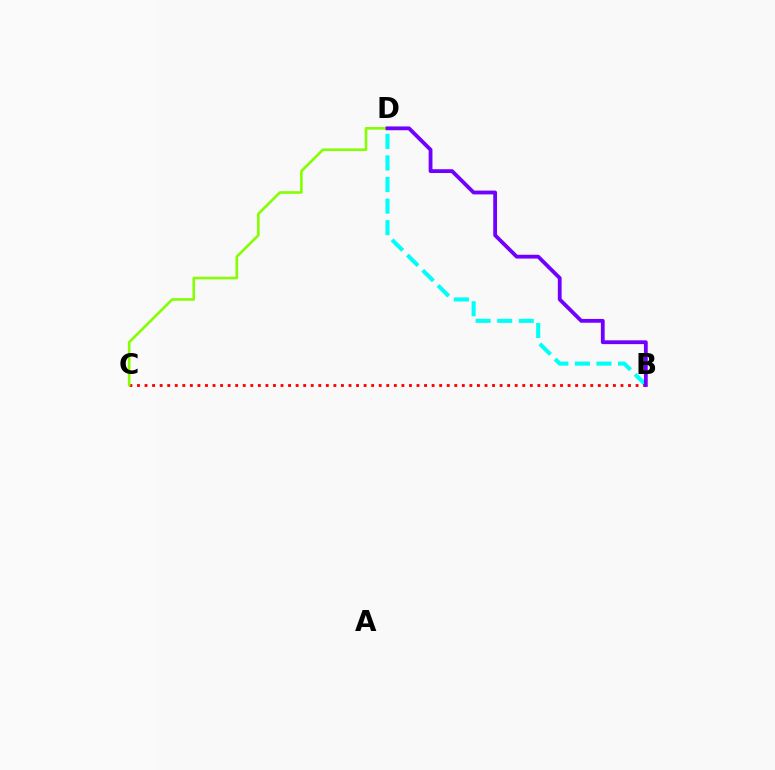{('B', 'D'): [{'color': '#00fff6', 'line_style': 'dashed', 'thickness': 2.93}, {'color': '#7200ff', 'line_style': 'solid', 'thickness': 2.74}], ('B', 'C'): [{'color': '#ff0000', 'line_style': 'dotted', 'thickness': 2.05}], ('C', 'D'): [{'color': '#84ff00', 'line_style': 'solid', 'thickness': 1.87}]}